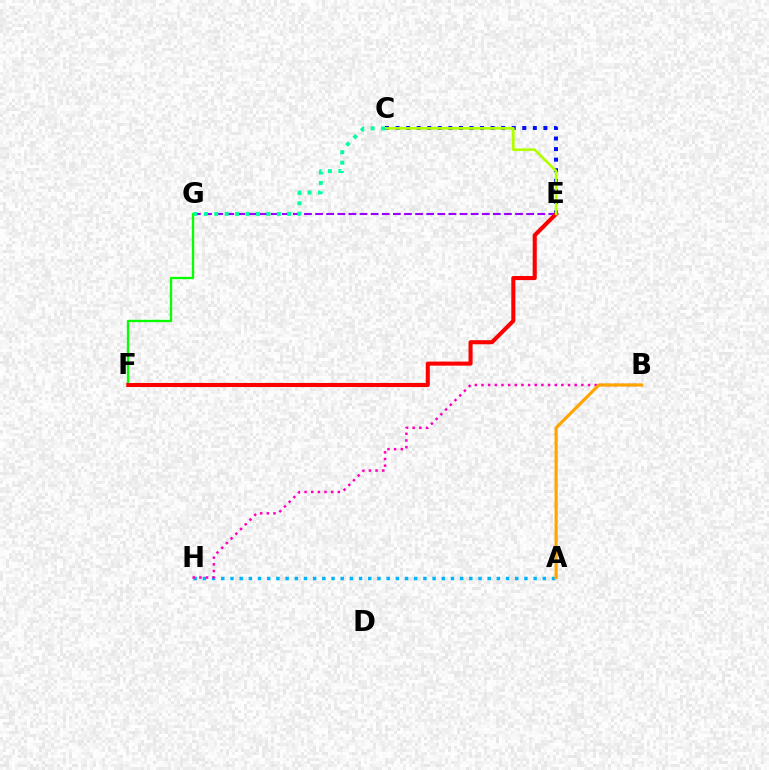{('A', 'H'): [{'color': '#00b5ff', 'line_style': 'dotted', 'thickness': 2.5}], ('B', 'H'): [{'color': '#ff00bd', 'line_style': 'dotted', 'thickness': 1.81}], ('E', 'G'): [{'color': '#9b00ff', 'line_style': 'dashed', 'thickness': 1.51}], ('F', 'G'): [{'color': '#08ff00', 'line_style': 'solid', 'thickness': 1.68}], ('C', 'E'): [{'color': '#0010ff', 'line_style': 'dotted', 'thickness': 2.87}, {'color': '#b3ff00', 'line_style': 'solid', 'thickness': 1.92}], ('E', 'F'): [{'color': '#ff0000', 'line_style': 'solid', 'thickness': 2.94}], ('C', 'G'): [{'color': '#00ff9d', 'line_style': 'dotted', 'thickness': 2.83}], ('A', 'B'): [{'color': '#ffa500', 'line_style': 'solid', 'thickness': 2.27}]}